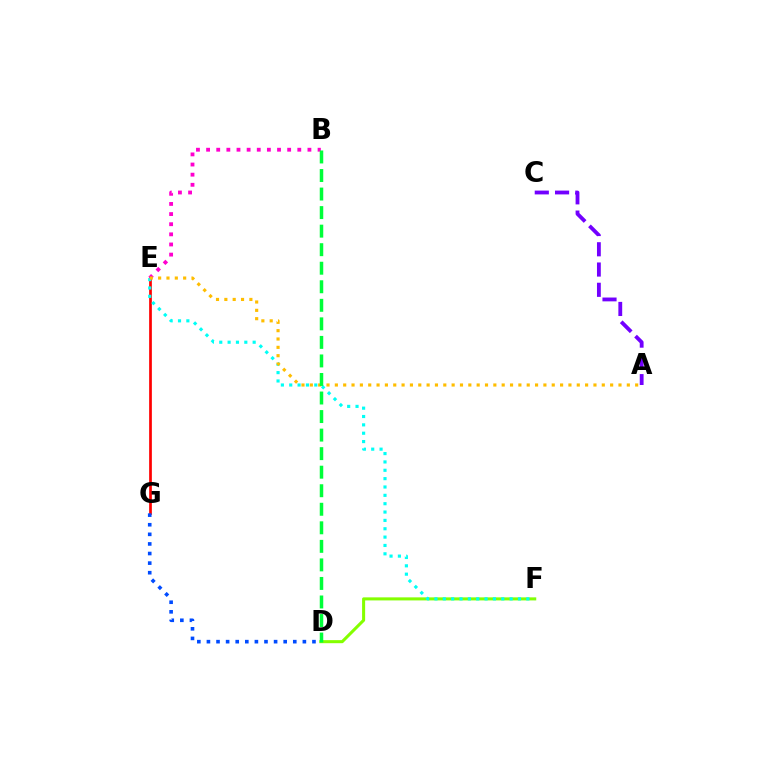{('E', 'G'): [{'color': '#ff0000', 'line_style': 'solid', 'thickness': 1.95}], ('D', 'F'): [{'color': '#84ff00', 'line_style': 'solid', 'thickness': 2.2}], ('D', 'G'): [{'color': '#004bff', 'line_style': 'dotted', 'thickness': 2.61}], ('A', 'C'): [{'color': '#7200ff', 'line_style': 'dashed', 'thickness': 2.75}], ('E', 'F'): [{'color': '#00fff6', 'line_style': 'dotted', 'thickness': 2.27}], ('B', 'E'): [{'color': '#ff00cf', 'line_style': 'dotted', 'thickness': 2.75}], ('A', 'E'): [{'color': '#ffbd00', 'line_style': 'dotted', 'thickness': 2.27}], ('B', 'D'): [{'color': '#00ff39', 'line_style': 'dashed', 'thickness': 2.52}]}